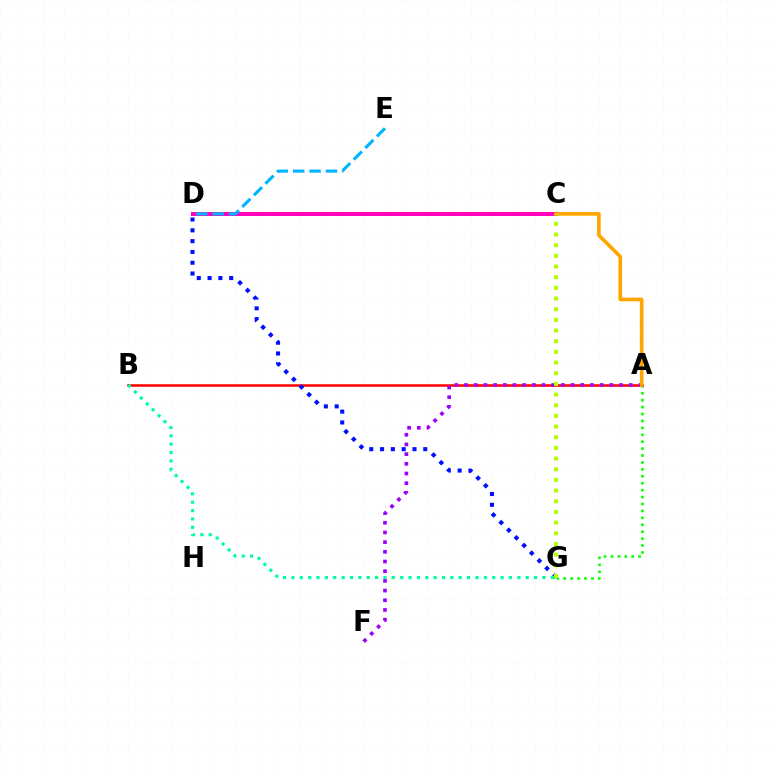{('A', 'G'): [{'color': '#08ff00', 'line_style': 'dotted', 'thickness': 1.88}], ('C', 'D'): [{'color': '#ff00bd', 'line_style': 'solid', 'thickness': 2.86}], ('A', 'B'): [{'color': '#ff0000', 'line_style': 'solid', 'thickness': 1.82}], ('D', 'E'): [{'color': '#00b5ff', 'line_style': 'dashed', 'thickness': 2.23}], ('A', 'F'): [{'color': '#9b00ff', 'line_style': 'dotted', 'thickness': 2.63}], ('D', 'G'): [{'color': '#0010ff', 'line_style': 'dotted', 'thickness': 2.94}], ('B', 'G'): [{'color': '#00ff9d', 'line_style': 'dotted', 'thickness': 2.27}], ('A', 'C'): [{'color': '#ffa500', 'line_style': 'solid', 'thickness': 2.63}], ('C', 'G'): [{'color': '#b3ff00', 'line_style': 'dotted', 'thickness': 2.9}]}